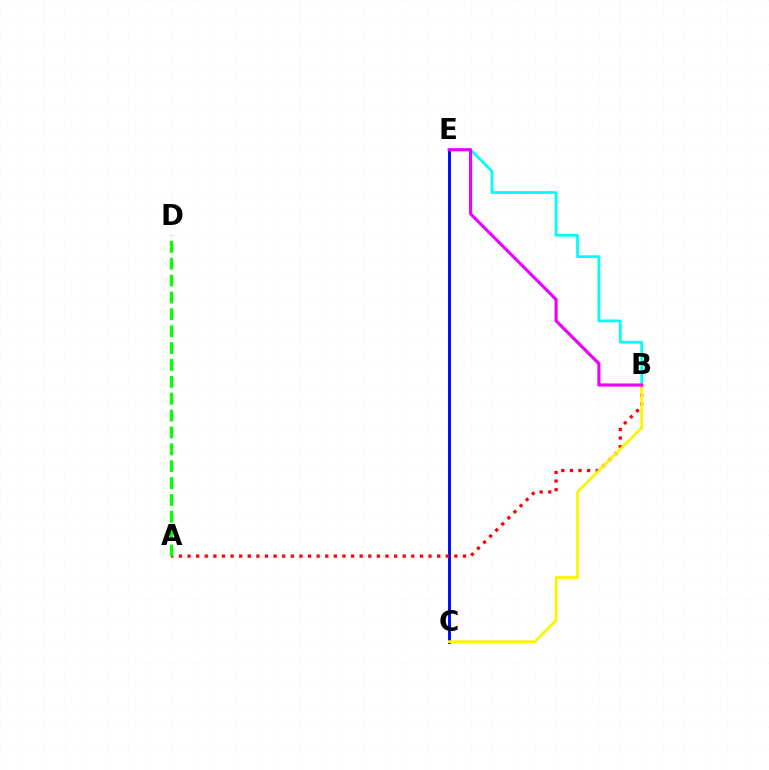{('C', 'E'): [{'color': '#0010ff', 'line_style': 'solid', 'thickness': 2.14}], ('B', 'E'): [{'color': '#00fff6', 'line_style': 'solid', 'thickness': 1.98}, {'color': '#ee00ff', 'line_style': 'solid', 'thickness': 2.25}], ('A', 'B'): [{'color': '#ff0000', 'line_style': 'dotted', 'thickness': 2.34}], ('B', 'C'): [{'color': '#fcf500', 'line_style': 'solid', 'thickness': 2.0}], ('A', 'D'): [{'color': '#08ff00', 'line_style': 'dashed', 'thickness': 2.29}]}